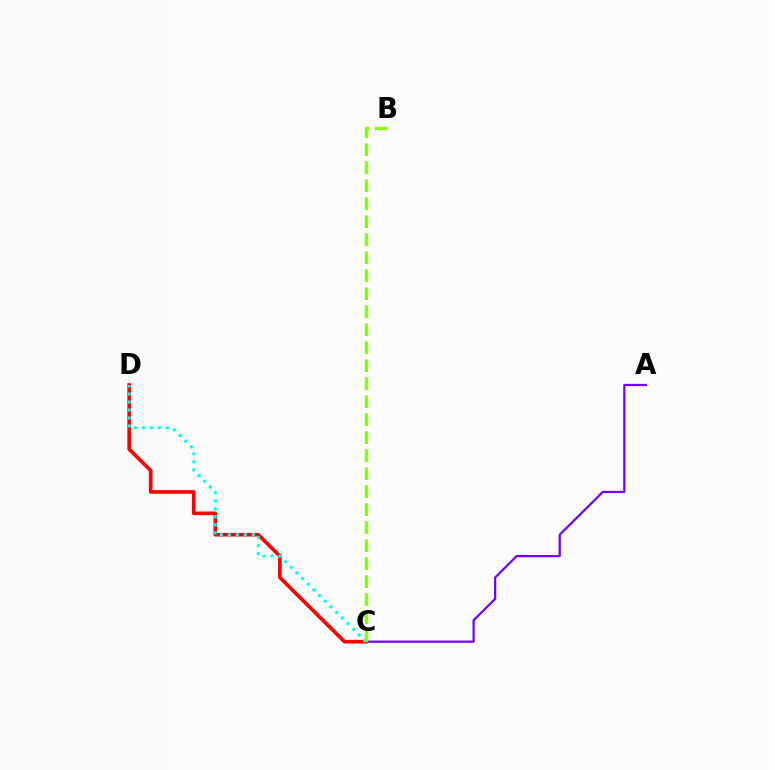{('A', 'C'): [{'color': '#7200ff', 'line_style': 'solid', 'thickness': 1.6}], ('C', 'D'): [{'color': '#ff0000', 'line_style': 'solid', 'thickness': 2.63}, {'color': '#00fff6', 'line_style': 'dotted', 'thickness': 2.17}], ('B', 'C'): [{'color': '#84ff00', 'line_style': 'dashed', 'thickness': 2.44}]}